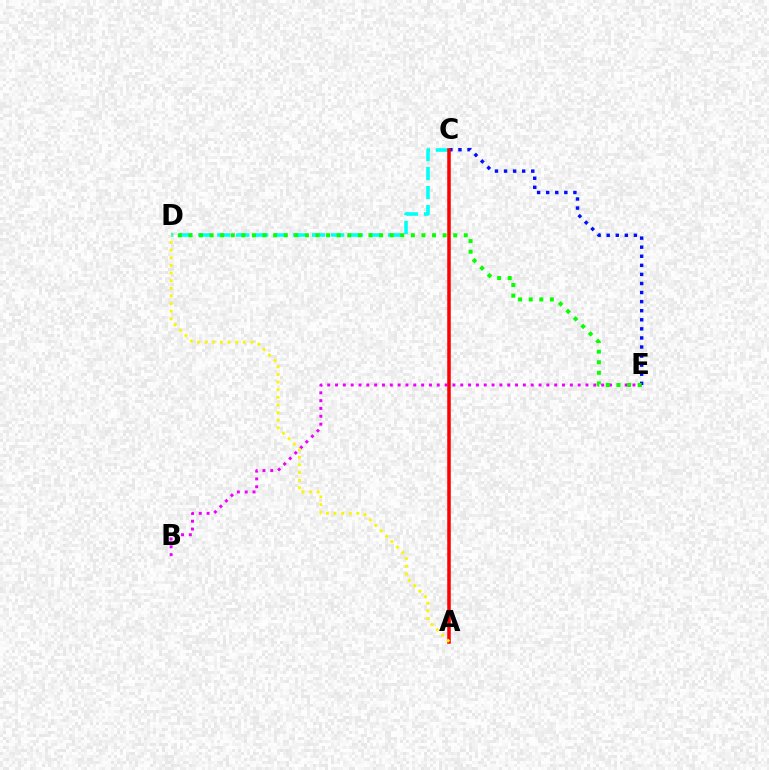{('C', 'D'): [{'color': '#00fff6', 'line_style': 'dashed', 'thickness': 2.58}], ('B', 'E'): [{'color': '#ee00ff', 'line_style': 'dotted', 'thickness': 2.13}], ('C', 'E'): [{'color': '#0010ff', 'line_style': 'dotted', 'thickness': 2.47}], ('A', 'C'): [{'color': '#ff0000', 'line_style': 'solid', 'thickness': 2.54}], ('D', 'E'): [{'color': '#08ff00', 'line_style': 'dotted', 'thickness': 2.88}], ('A', 'D'): [{'color': '#fcf500', 'line_style': 'dotted', 'thickness': 2.08}]}